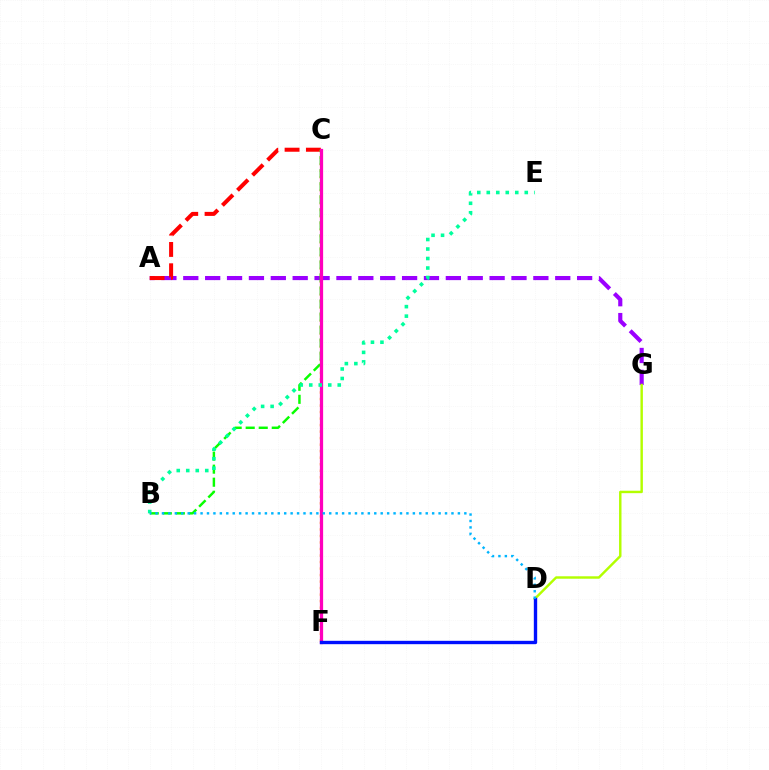{('A', 'G'): [{'color': '#9b00ff', 'line_style': 'dashed', 'thickness': 2.97}], ('D', 'G'): [{'color': '#b3ff00', 'line_style': 'solid', 'thickness': 1.76}], ('A', 'C'): [{'color': '#ff0000', 'line_style': 'dashed', 'thickness': 2.9}], ('C', 'F'): [{'color': '#ffa500', 'line_style': 'dotted', 'thickness': 1.77}, {'color': '#ff00bd', 'line_style': 'solid', 'thickness': 2.33}], ('B', 'C'): [{'color': '#08ff00', 'line_style': 'dashed', 'thickness': 1.77}], ('B', 'E'): [{'color': '#00ff9d', 'line_style': 'dotted', 'thickness': 2.58}], ('D', 'F'): [{'color': '#0010ff', 'line_style': 'solid', 'thickness': 2.42}], ('B', 'D'): [{'color': '#00b5ff', 'line_style': 'dotted', 'thickness': 1.75}]}